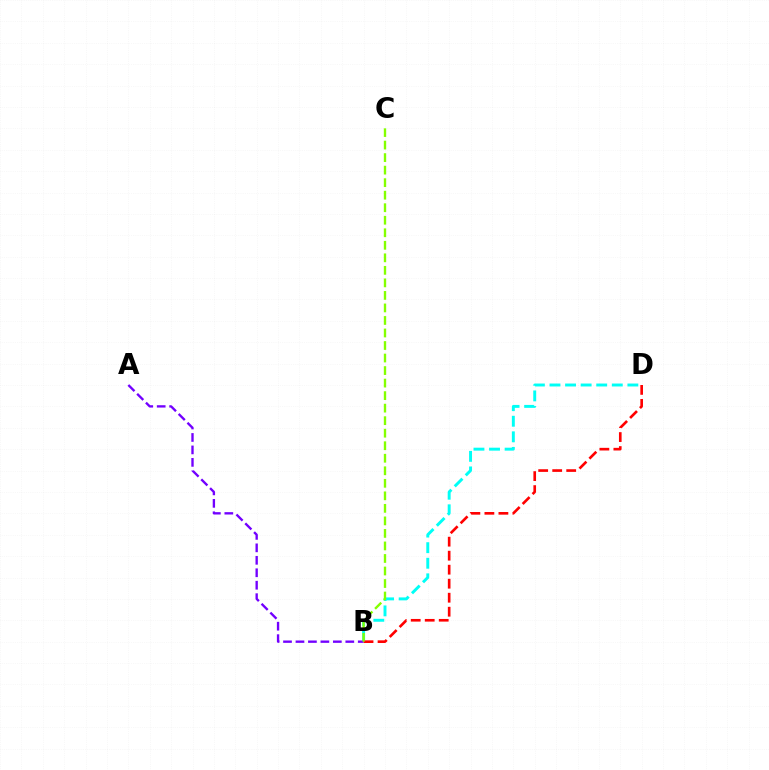{('B', 'D'): [{'color': '#00fff6', 'line_style': 'dashed', 'thickness': 2.12}, {'color': '#ff0000', 'line_style': 'dashed', 'thickness': 1.9}], ('A', 'B'): [{'color': '#7200ff', 'line_style': 'dashed', 'thickness': 1.69}], ('B', 'C'): [{'color': '#84ff00', 'line_style': 'dashed', 'thickness': 1.7}]}